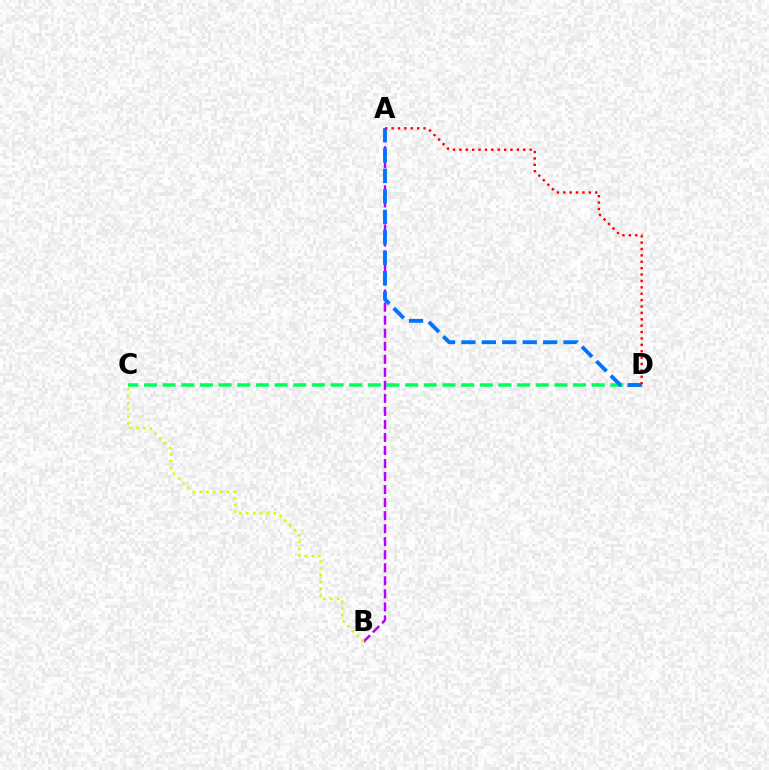{('C', 'D'): [{'color': '#00ff5c', 'line_style': 'dashed', 'thickness': 2.53}], ('A', 'B'): [{'color': '#b900ff', 'line_style': 'dashed', 'thickness': 1.77}], ('A', 'D'): [{'color': '#0074ff', 'line_style': 'dashed', 'thickness': 2.77}, {'color': '#ff0000', 'line_style': 'dotted', 'thickness': 1.74}], ('B', 'C'): [{'color': '#d1ff00', 'line_style': 'dotted', 'thickness': 1.85}]}